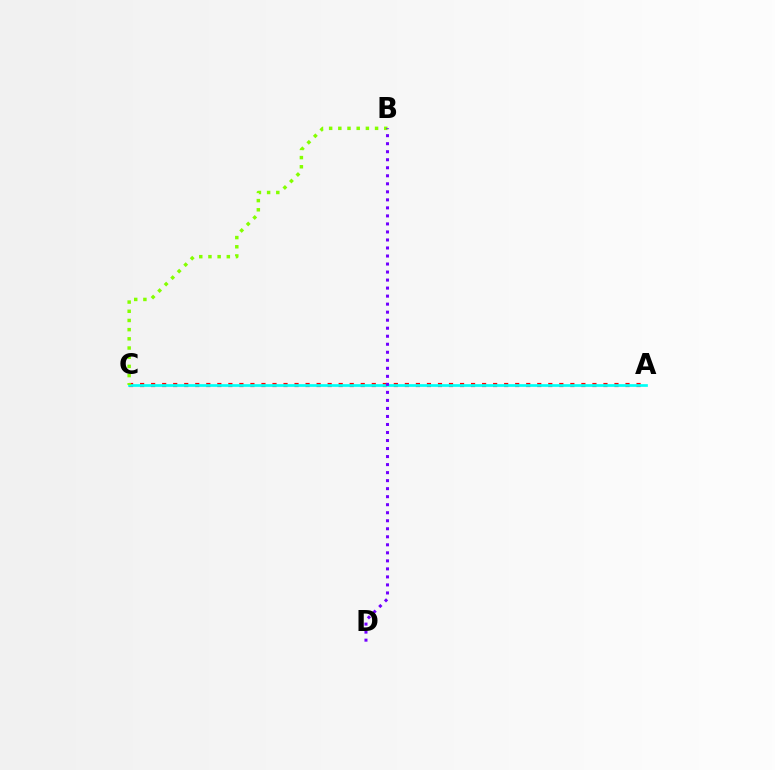{('A', 'C'): [{'color': '#ff0000', 'line_style': 'dotted', 'thickness': 3.0}, {'color': '#00fff6', 'line_style': 'solid', 'thickness': 1.95}], ('B', 'C'): [{'color': '#84ff00', 'line_style': 'dotted', 'thickness': 2.5}], ('B', 'D'): [{'color': '#7200ff', 'line_style': 'dotted', 'thickness': 2.18}]}